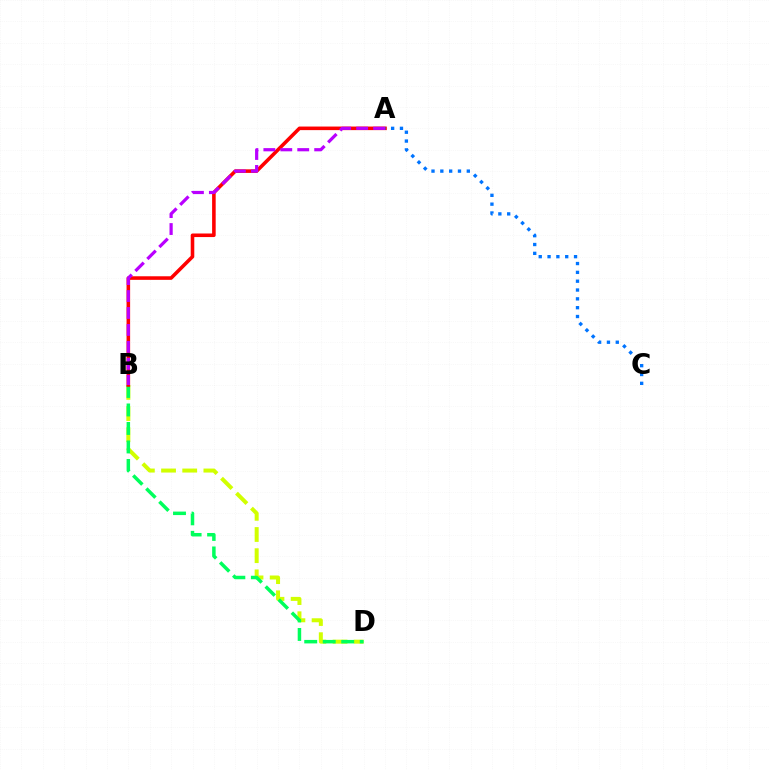{('B', 'D'): [{'color': '#d1ff00', 'line_style': 'dashed', 'thickness': 2.88}, {'color': '#00ff5c', 'line_style': 'dashed', 'thickness': 2.51}], ('A', 'B'): [{'color': '#ff0000', 'line_style': 'solid', 'thickness': 2.57}, {'color': '#b900ff', 'line_style': 'dashed', 'thickness': 2.3}], ('A', 'C'): [{'color': '#0074ff', 'line_style': 'dotted', 'thickness': 2.4}]}